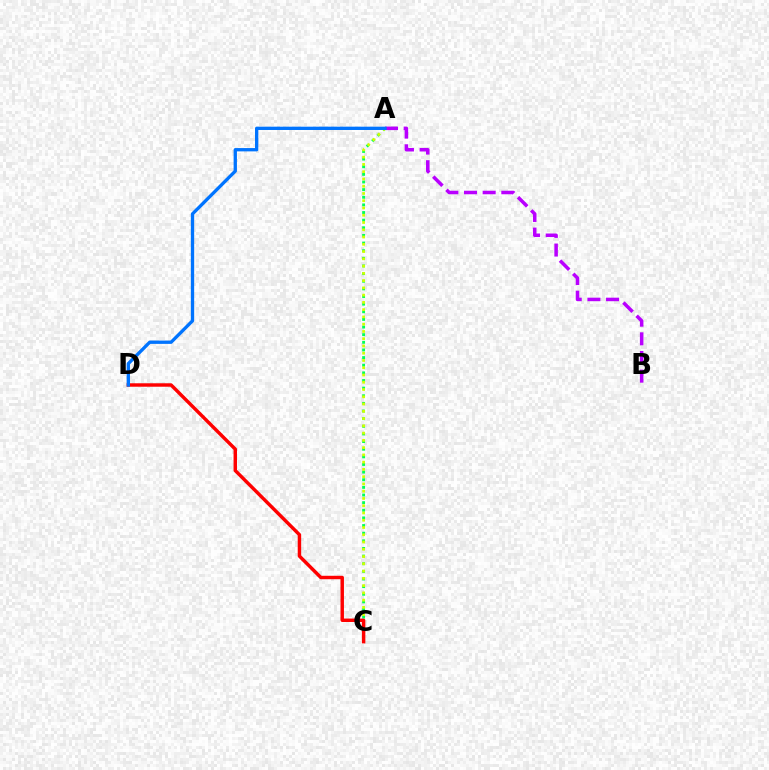{('A', 'C'): [{'color': '#00ff5c', 'line_style': 'dotted', 'thickness': 2.07}, {'color': '#d1ff00', 'line_style': 'dotted', 'thickness': 1.97}], ('A', 'B'): [{'color': '#b900ff', 'line_style': 'dashed', 'thickness': 2.54}], ('C', 'D'): [{'color': '#ff0000', 'line_style': 'solid', 'thickness': 2.48}], ('A', 'D'): [{'color': '#0074ff', 'line_style': 'solid', 'thickness': 2.39}]}